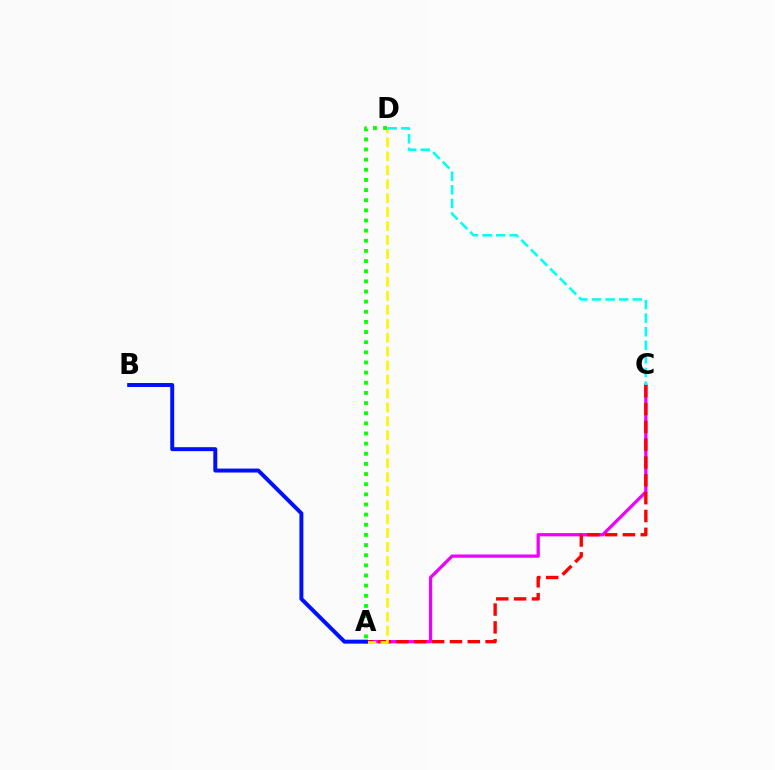{('A', 'C'): [{'color': '#ee00ff', 'line_style': 'solid', 'thickness': 2.33}, {'color': '#ff0000', 'line_style': 'dashed', 'thickness': 2.42}], ('A', 'D'): [{'color': '#fcf500', 'line_style': 'dashed', 'thickness': 1.9}, {'color': '#08ff00', 'line_style': 'dotted', 'thickness': 2.76}], ('A', 'B'): [{'color': '#0010ff', 'line_style': 'solid', 'thickness': 2.85}], ('C', 'D'): [{'color': '#00fff6', 'line_style': 'dashed', 'thickness': 1.85}]}